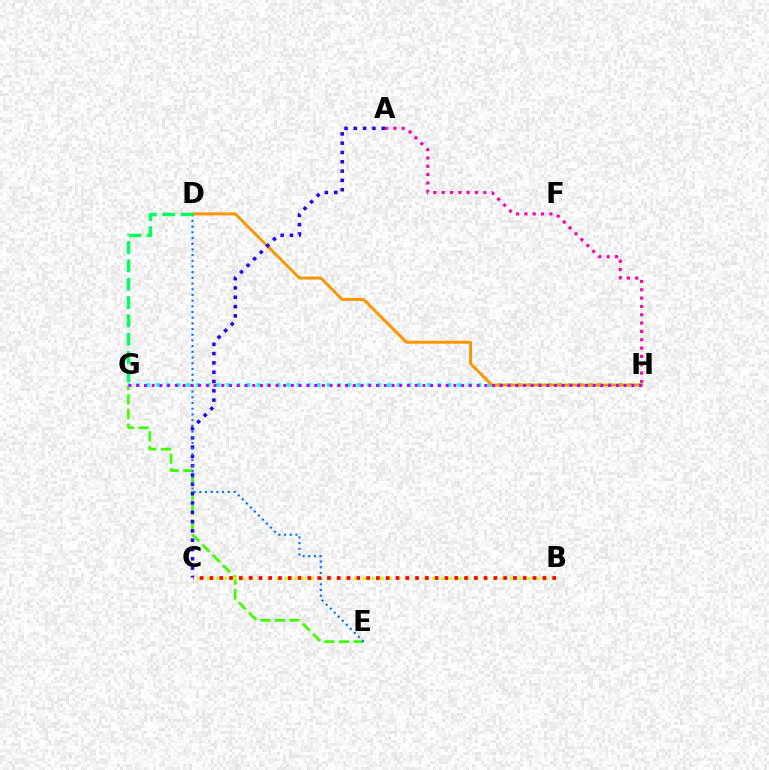{('E', 'G'): [{'color': '#3dff00', 'line_style': 'dashed', 'thickness': 1.98}], ('B', 'C'): [{'color': '#d1ff00', 'line_style': 'dotted', 'thickness': 2.35}, {'color': '#ff0000', 'line_style': 'dotted', 'thickness': 2.66}], ('G', 'H'): [{'color': '#00fff6', 'line_style': 'dotted', 'thickness': 2.73}, {'color': '#b900ff', 'line_style': 'dotted', 'thickness': 2.1}], ('A', 'H'): [{'color': '#ff00ac', 'line_style': 'dotted', 'thickness': 2.26}], ('D', 'H'): [{'color': '#ff9400', 'line_style': 'solid', 'thickness': 2.12}], ('A', 'C'): [{'color': '#2500ff', 'line_style': 'dotted', 'thickness': 2.53}], ('D', 'E'): [{'color': '#0074ff', 'line_style': 'dotted', 'thickness': 1.55}], ('D', 'G'): [{'color': '#00ff5c', 'line_style': 'dashed', 'thickness': 2.49}]}